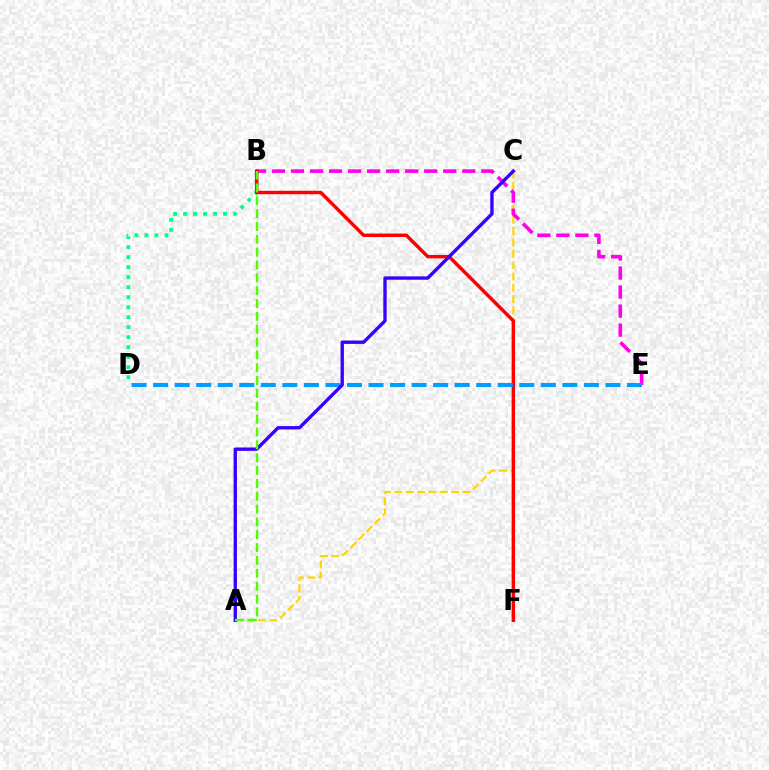{('A', 'C'): [{'color': '#ffd500', 'line_style': 'dashed', 'thickness': 1.54}, {'color': '#3700ff', 'line_style': 'solid', 'thickness': 2.42}], ('B', 'D'): [{'color': '#00ff86', 'line_style': 'dotted', 'thickness': 2.72}], ('B', 'E'): [{'color': '#ff00ed', 'line_style': 'dashed', 'thickness': 2.59}], ('B', 'F'): [{'color': '#ff0000', 'line_style': 'solid', 'thickness': 2.48}], ('D', 'E'): [{'color': '#009eff', 'line_style': 'dashed', 'thickness': 2.93}], ('A', 'B'): [{'color': '#4fff00', 'line_style': 'dashed', 'thickness': 1.75}]}